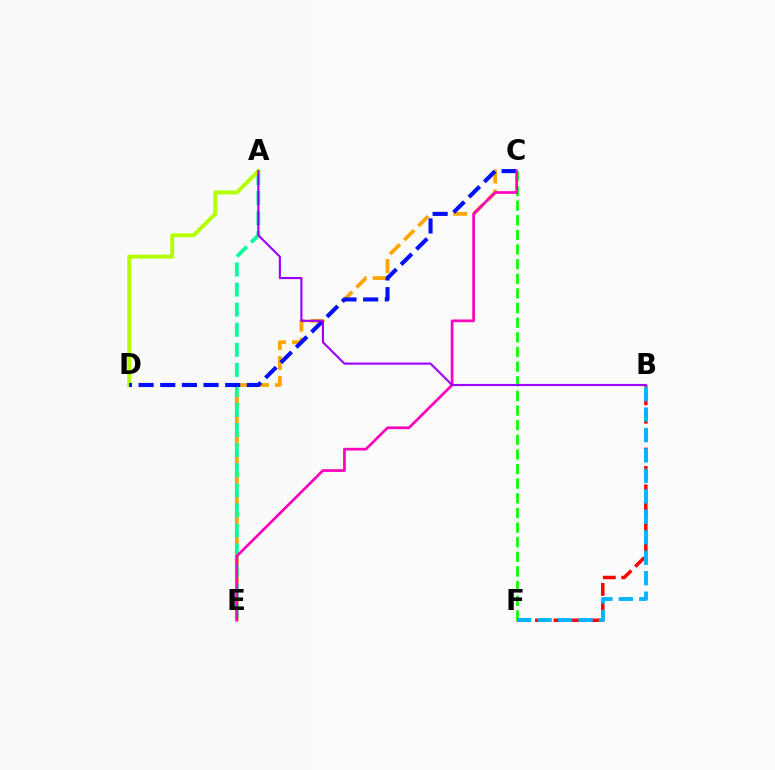{('C', 'E'): [{'color': '#ffa500', 'line_style': 'dashed', 'thickness': 2.71}, {'color': '#ff00bd', 'line_style': 'solid', 'thickness': 1.95}], ('B', 'F'): [{'color': '#ff0000', 'line_style': 'dashed', 'thickness': 2.5}, {'color': '#00b5ff', 'line_style': 'dashed', 'thickness': 2.78}], ('A', 'E'): [{'color': '#00ff9d', 'line_style': 'dashed', 'thickness': 2.73}], ('A', 'D'): [{'color': '#b3ff00', 'line_style': 'solid', 'thickness': 2.81}], ('C', 'D'): [{'color': '#0010ff', 'line_style': 'dashed', 'thickness': 2.94}], ('C', 'F'): [{'color': '#08ff00', 'line_style': 'dashed', 'thickness': 1.99}], ('A', 'B'): [{'color': '#9b00ff', 'line_style': 'solid', 'thickness': 1.53}]}